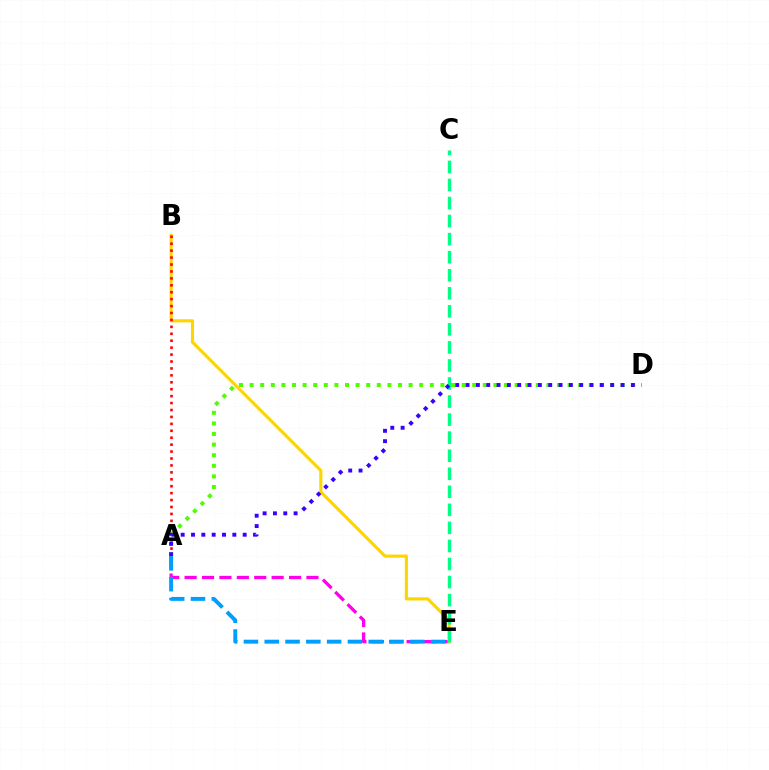{('A', 'E'): [{'color': '#ff00ed', 'line_style': 'dashed', 'thickness': 2.36}, {'color': '#009eff', 'line_style': 'dashed', 'thickness': 2.83}], ('B', 'E'): [{'color': '#ffd500', 'line_style': 'solid', 'thickness': 2.25}], ('A', 'B'): [{'color': '#ff0000', 'line_style': 'dotted', 'thickness': 1.88}], ('C', 'E'): [{'color': '#00ff86', 'line_style': 'dashed', 'thickness': 2.45}], ('A', 'D'): [{'color': '#4fff00', 'line_style': 'dotted', 'thickness': 2.88}, {'color': '#3700ff', 'line_style': 'dotted', 'thickness': 2.81}]}